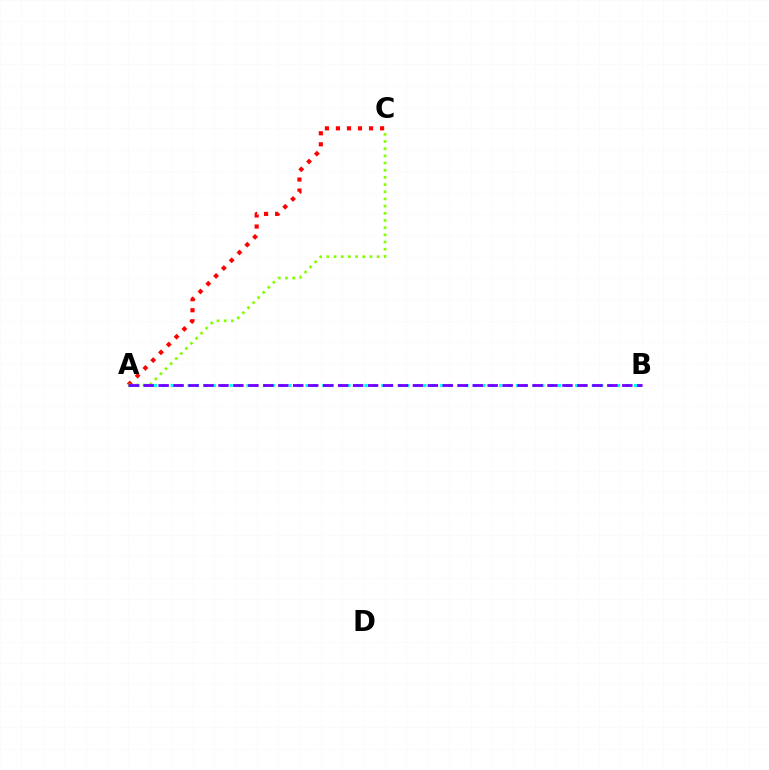{('A', 'B'): [{'color': '#00fff6', 'line_style': 'dotted', 'thickness': 2.29}, {'color': '#7200ff', 'line_style': 'dashed', 'thickness': 2.03}], ('A', 'C'): [{'color': '#ff0000', 'line_style': 'dotted', 'thickness': 3.0}, {'color': '#84ff00', 'line_style': 'dotted', 'thickness': 1.95}]}